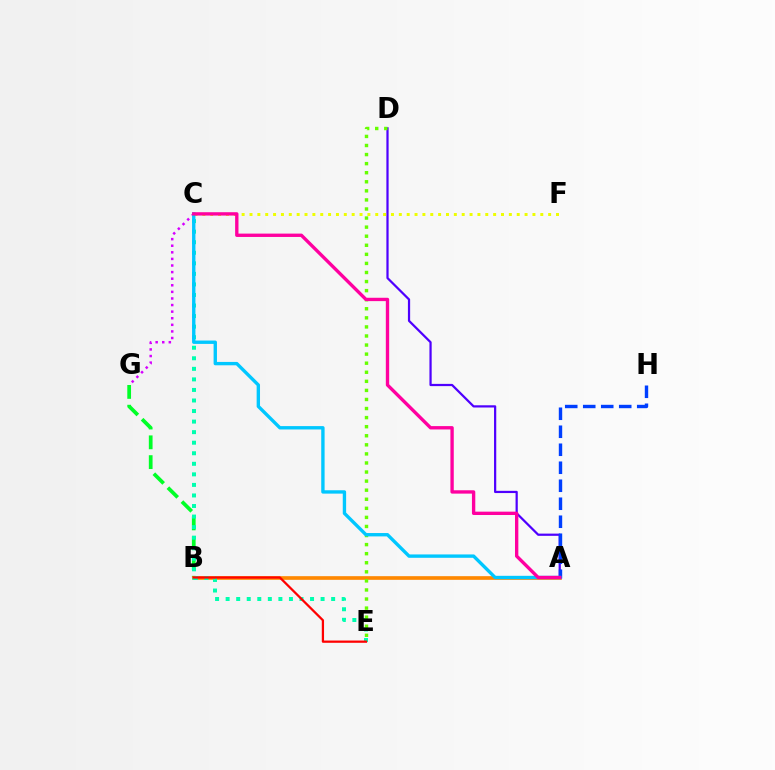{('B', 'G'): [{'color': '#00ff27', 'line_style': 'dashed', 'thickness': 2.69}], ('A', 'D'): [{'color': '#4f00ff', 'line_style': 'solid', 'thickness': 1.6}], ('A', 'B'): [{'color': '#ff8800', 'line_style': 'solid', 'thickness': 2.64}], ('C', 'F'): [{'color': '#eeff00', 'line_style': 'dotted', 'thickness': 2.14}], ('C', 'E'): [{'color': '#00ffaf', 'line_style': 'dotted', 'thickness': 2.87}], ('A', 'H'): [{'color': '#003fff', 'line_style': 'dashed', 'thickness': 2.44}], ('C', 'G'): [{'color': '#d600ff', 'line_style': 'dotted', 'thickness': 1.79}], ('B', 'E'): [{'color': '#ff0000', 'line_style': 'solid', 'thickness': 1.62}], ('D', 'E'): [{'color': '#66ff00', 'line_style': 'dotted', 'thickness': 2.46}], ('A', 'C'): [{'color': '#00c7ff', 'line_style': 'solid', 'thickness': 2.42}, {'color': '#ff00a0', 'line_style': 'solid', 'thickness': 2.41}]}